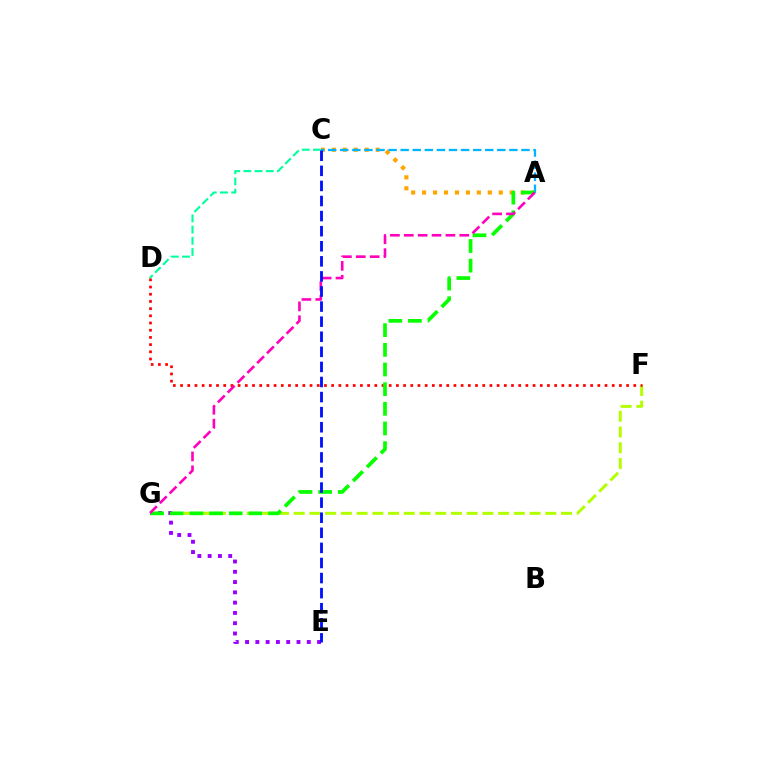{('C', 'D'): [{'color': '#00ff9d', 'line_style': 'dashed', 'thickness': 1.52}], ('F', 'G'): [{'color': '#b3ff00', 'line_style': 'dashed', 'thickness': 2.14}], ('E', 'G'): [{'color': '#9b00ff', 'line_style': 'dotted', 'thickness': 2.79}], ('A', 'C'): [{'color': '#ffa500', 'line_style': 'dotted', 'thickness': 2.98}, {'color': '#00b5ff', 'line_style': 'dashed', 'thickness': 1.64}], ('D', 'F'): [{'color': '#ff0000', 'line_style': 'dotted', 'thickness': 1.95}], ('A', 'G'): [{'color': '#08ff00', 'line_style': 'dashed', 'thickness': 2.67}, {'color': '#ff00bd', 'line_style': 'dashed', 'thickness': 1.89}], ('C', 'E'): [{'color': '#0010ff', 'line_style': 'dashed', 'thickness': 2.05}]}